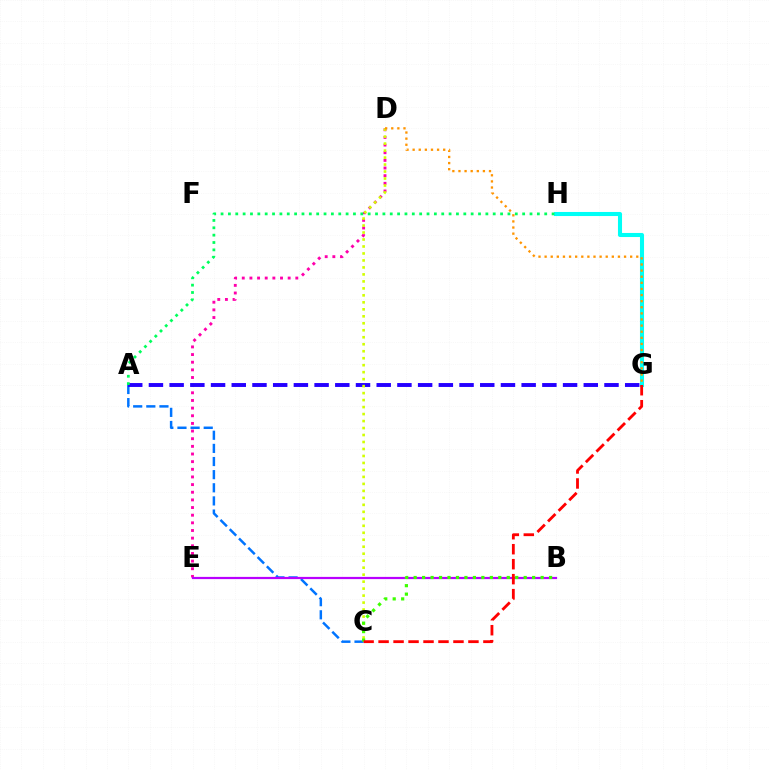{('G', 'H'): [{'color': '#00fff6', 'line_style': 'solid', 'thickness': 2.93}], ('D', 'E'): [{'color': '#ff00ac', 'line_style': 'dotted', 'thickness': 2.08}], ('A', 'C'): [{'color': '#0074ff', 'line_style': 'dashed', 'thickness': 1.78}], ('B', 'E'): [{'color': '#b900ff', 'line_style': 'solid', 'thickness': 1.59}], ('A', 'G'): [{'color': '#2500ff', 'line_style': 'dashed', 'thickness': 2.81}], ('C', 'D'): [{'color': '#d1ff00', 'line_style': 'dotted', 'thickness': 1.9}], ('A', 'H'): [{'color': '#00ff5c', 'line_style': 'dotted', 'thickness': 2.0}], ('B', 'C'): [{'color': '#3dff00', 'line_style': 'dotted', 'thickness': 2.3}], ('D', 'G'): [{'color': '#ff9400', 'line_style': 'dotted', 'thickness': 1.66}], ('C', 'G'): [{'color': '#ff0000', 'line_style': 'dashed', 'thickness': 2.03}]}